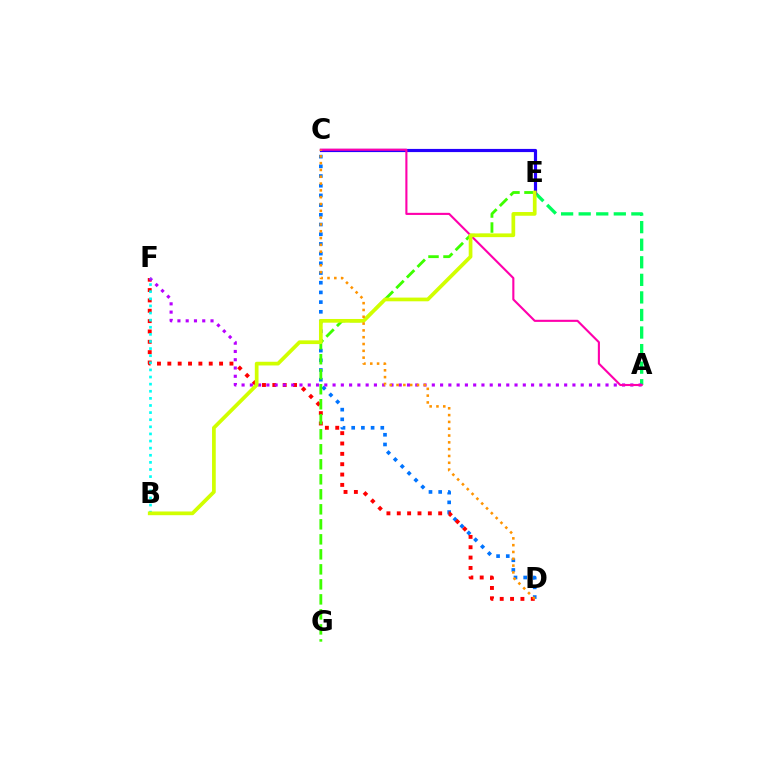{('A', 'E'): [{'color': '#00ff5c', 'line_style': 'dashed', 'thickness': 2.39}], ('C', 'E'): [{'color': '#2500ff', 'line_style': 'solid', 'thickness': 2.29}], ('C', 'D'): [{'color': '#0074ff', 'line_style': 'dotted', 'thickness': 2.64}, {'color': '#ff9400', 'line_style': 'dotted', 'thickness': 1.85}], ('D', 'F'): [{'color': '#ff0000', 'line_style': 'dotted', 'thickness': 2.81}], ('A', 'F'): [{'color': '#b900ff', 'line_style': 'dotted', 'thickness': 2.25}], ('B', 'F'): [{'color': '#00fff6', 'line_style': 'dotted', 'thickness': 1.93}], ('E', 'G'): [{'color': '#3dff00', 'line_style': 'dashed', 'thickness': 2.04}], ('A', 'C'): [{'color': '#ff00ac', 'line_style': 'solid', 'thickness': 1.52}], ('B', 'E'): [{'color': '#d1ff00', 'line_style': 'solid', 'thickness': 2.68}]}